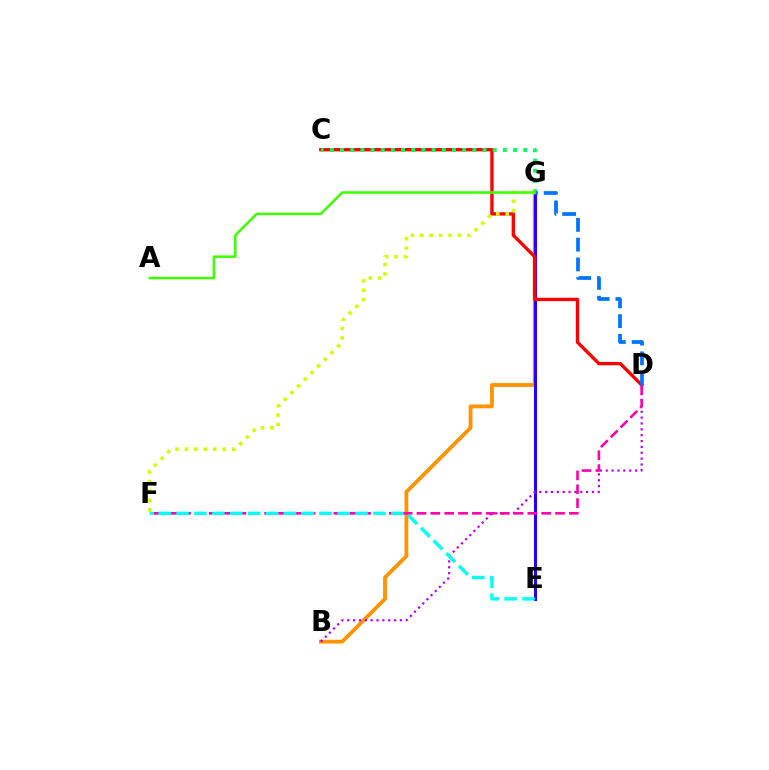{('B', 'G'): [{'color': '#ff9400', 'line_style': 'solid', 'thickness': 2.75}], ('E', 'G'): [{'color': '#2500ff', 'line_style': 'solid', 'thickness': 2.22}], ('C', 'D'): [{'color': '#ff0000', 'line_style': 'solid', 'thickness': 2.41}], ('C', 'G'): [{'color': '#00ff5c', 'line_style': 'dotted', 'thickness': 2.76}], ('F', 'G'): [{'color': '#d1ff00', 'line_style': 'dotted', 'thickness': 2.56}], ('D', 'G'): [{'color': '#0074ff', 'line_style': 'dashed', 'thickness': 2.68}], ('A', 'G'): [{'color': '#3dff00', 'line_style': 'solid', 'thickness': 1.8}], ('B', 'D'): [{'color': '#b900ff', 'line_style': 'dotted', 'thickness': 1.59}], ('D', 'F'): [{'color': '#ff00ac', 'line_style': 'dashed', 'thickness': 1.88}], ('E', 'F'): [{'color': '#00fff6', 'line_style': 'dashed', 'thickness': 2.43}]}